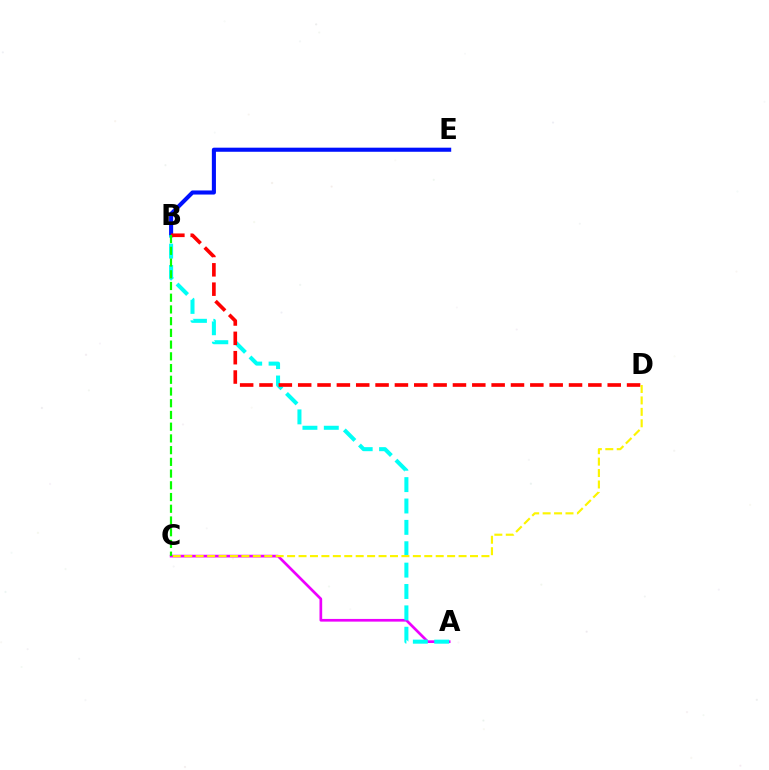{('B', 'E'): [{'color': '#0010ff', 'line_style': 'solid', 'thickness': 2.94}], ('A', 'C'): [{'color': '#ee00ff', 'line_style': 'solid', 'thickness': 1.94}], ('A', 'B'): [{'color': '#00fff6', 'line_style': 'dashed', 'thickness': 2.9}], ('B', 'D'): [{'color': '#ff0000', 'line_style': 'dashed', 'thickness': 2.63}], ('B', 'C'): [{'color': '#08ff00', 'line_style': 'dashed', 'thickness': 1.59}], ('C', 'D'): [{'color': '#fcf500', 'line_style': 'dashed', 'thickness': 1.55}]}